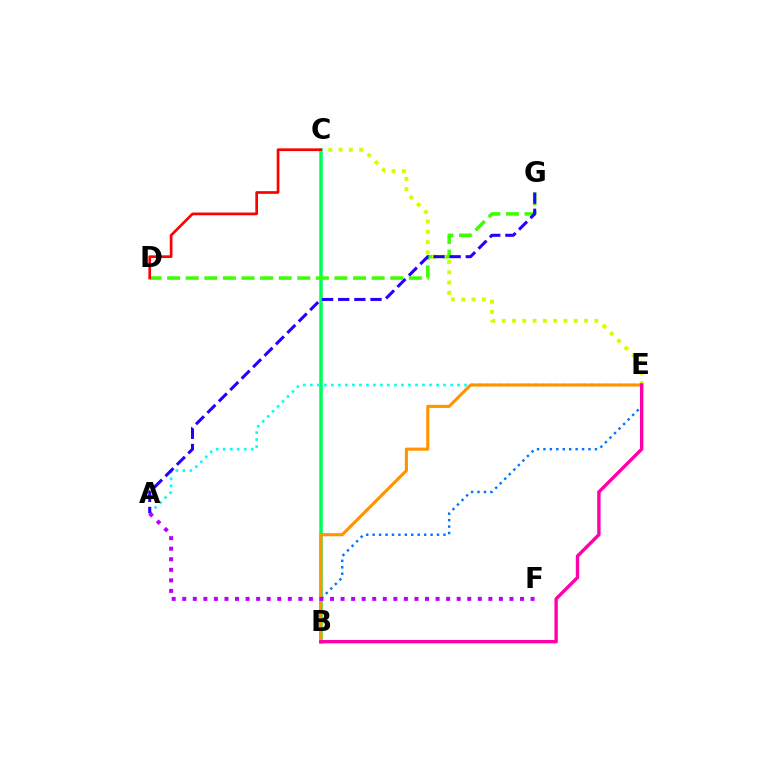{('B', 'C'): [{'color': '#00ff5c', 'line_style': 'solid', 'thickness': 2.53}], ('B', 'E'): [{'color': '#0074ff', 'line_style': 'dotted', 'thickness': 1.75}, {'color': '#ff9400', 'line_style': 'solid', 'thickness': 2.23}, {'color': '#ff00ac', 'line_style': 'solid', 'thickness': 2.43}], ('D', 'G'): [{'color': '#3dff00', 'line_style': 'dashed', 'thickness': 2.53}], ('A', 'E'): [{'color': '#00fff6', 'line_style': 'dotted', 'thickness': 1.91}], ('C', 'E'): [{'color': '#d1ff00', 'line_style': 'dotted', 'thickness': 2.8}], ('C', 'D'): [{'color': '#ff0000', 'line_style': 'solid', 'thickness': 1.94}], ('A', 'G'): [{'color': '#2500ff', 'line_style': 'dashed', 'thickness': 2.19}], ('A', 'F'): [{'color': '#b900ff', 'line_style': 'dotted', 'thickness': 2.87}]}